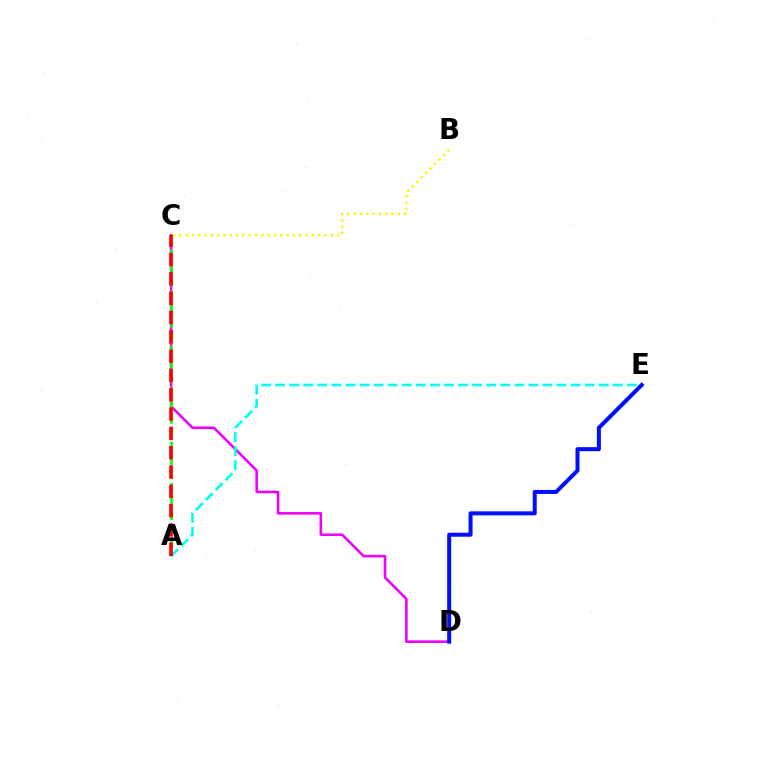{('C', 'D'): [{'color': '#ee00ff', 'line_style': 'solid', 'thickness': 1.86}], ('A', 'C'): [{'color': '#08ff00', 'line_style': 'dashed', 'thickness': 1.87}, {'color': '#ff0000', 'line_style': 'dashed', 'thickness': 2.62}], ('A', 'E'): [{'color': '#00fff6', 'line_style': 'dashed', 'thickness': 1.91}], ('D', 'E'): [{'color': '#0010ff', 'line_style': 'solid', 'thickness': 2.89}], ('B', 'C'): [{'color': '#fcf500', 'line_style': 'dotted', 'thickness': 1.71}]}